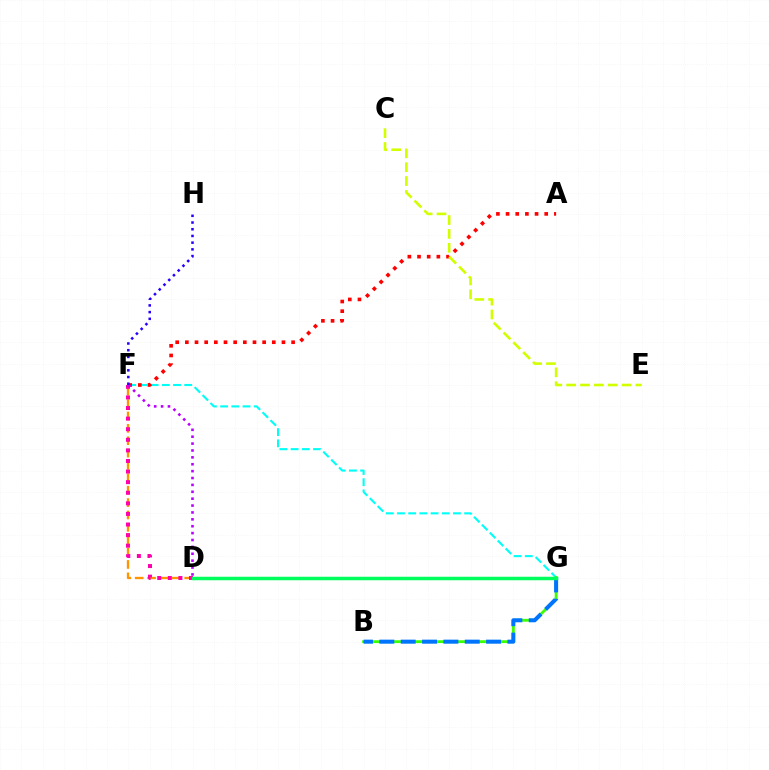{('D', 'F'): [{'color': '#ff9400', 'line_style': 'dashed', 'thickness': 1.68}, {'color': '#ff00ac', 'line_style': 'dotted', 'thickness': 2.88}, {'color': '#b900ff', 'line_style': 'dotted', 'thickness': 1.87}], ('F', 'G'): [{'color': '#00fff6', 'line_style': 'dashed', 'thickness': 1.52}], ('B', 'G'): [{'color': '#3dff00', 'line_style': 'solid', 'thickness': 2.04}, {'color': '#0074ff', 'line_style': 'dashed', 'thickness': 2.9}], ('A', 'F'): [{'color': '#ff0000', 'line_style': 'dotted', 'thickness': 2.62}], ('D', 'G'): [{'color': '#00ff5c', 'line_style': 'solid', 'thickness': 2.51}], ('F', 'H'): [{'color': '#2500ff', 'line_style': 'dotted', 'thickness': 1.82}], ('C', 'E'): [{'color': '#d1ff00', 'line_style': 'dashed', 'thickness': 1.88}]}